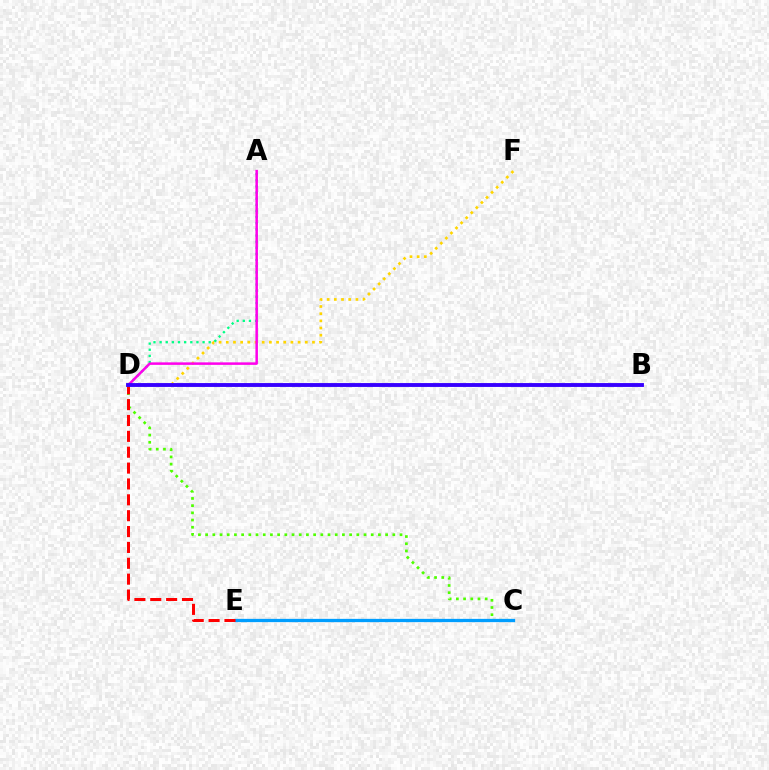{('D', 'F'): [{'color': '#ffd500', 'line_style': 'dotted', 'thickness': 1.95}], ('C', 'D'): [{'color': '#4fff00', 'line_style': 'dotted', 'thickness': 1.96}], ('A', 'D'): [{'color': '#00ff86', 'line_style': 'dotted', 'thickness': 1.67}, {'color': '#ff00ed', 'line_style': 'solid', 'thickness': 1.8}], ('C', 'E'): [{'color': '#009eff', 'line_style': 'solid', 'thickness': 2.37}], ('D', 'E'): [{'color': '#ff0000', 'line_style': 'dashed', 'thickness': 2.16}], ('B', 'D'): [{'color': '#3700ff', 'line_style': 'solid', 'thickness': 2.78}]}